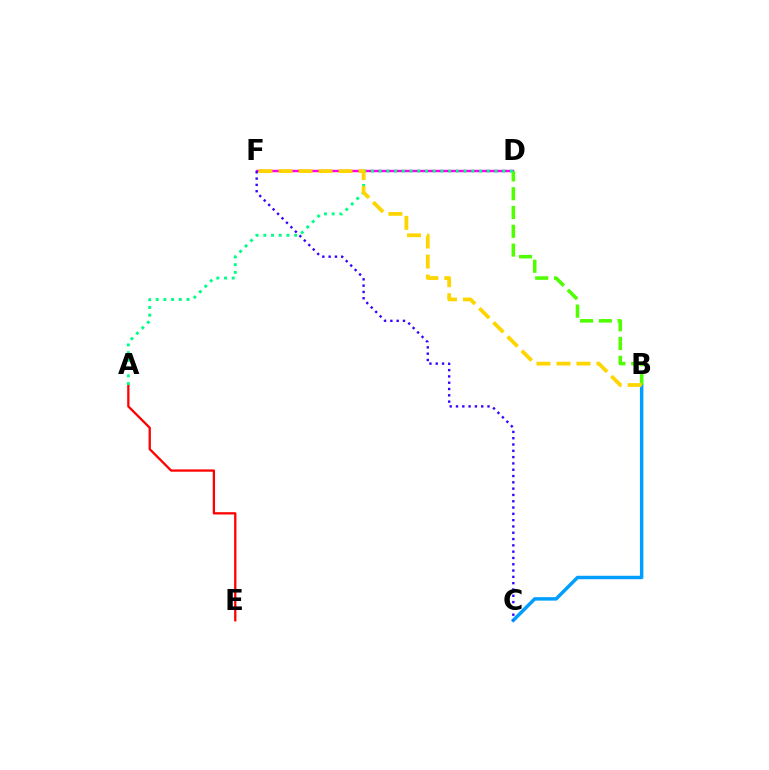{('D', 'F'): [{'color': '#ff00ed', 'line_style': 'solid', 'thickness': 1.76}], ('B', 'C'): [{'color': '#009eff', 'line_style': 'solid', 'thickness': 2.49}], ('C', 'F'): [{'color': '#3700ff', 'line_style': 'dotted', 'thickness': 1.71}], ('B', 'D'): [{'color': '#4fff00', 'line_style': 'dashed', 'thickness': 2.55}], ('A', 'E'): [{'color': '#ff0000', 'line_style': 'solid', 'thickness': 1.65}], ('A', 'D'): [{'color': '#00ff86', 'line_style': 'dotted', 'thickness': 2.1}], ('B', 'F'): [{'color': '#ffd500', 'line_style': 'dashed', 'thickness': 2.72}]}